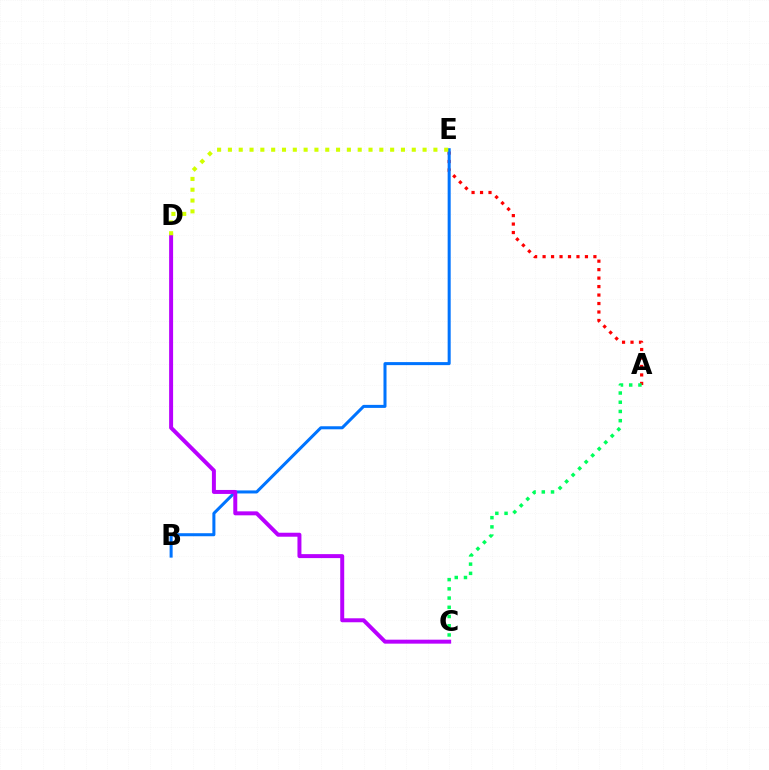{('A', 'E'): [{'color': '#ff0000', 'line_style': 'dotted', 'thickness': 2.3}], ('B', 'E'): [{'color': '#0074ff', 'line_style': 'solid', 'thickness': 2.18}], ('C', 'D'): [{'color': '#b900ff', 'line_style': 'solid', 'thickness': 2.86}], ('D', 'E'): [{'color': '#d1ff00', 'line_style': 'dotted', 'thickness': 2.94}], ('A', 'C'): [{'color': '#00ff5c', 'line_style': 'dotted', 'thickness': 2.51}]}